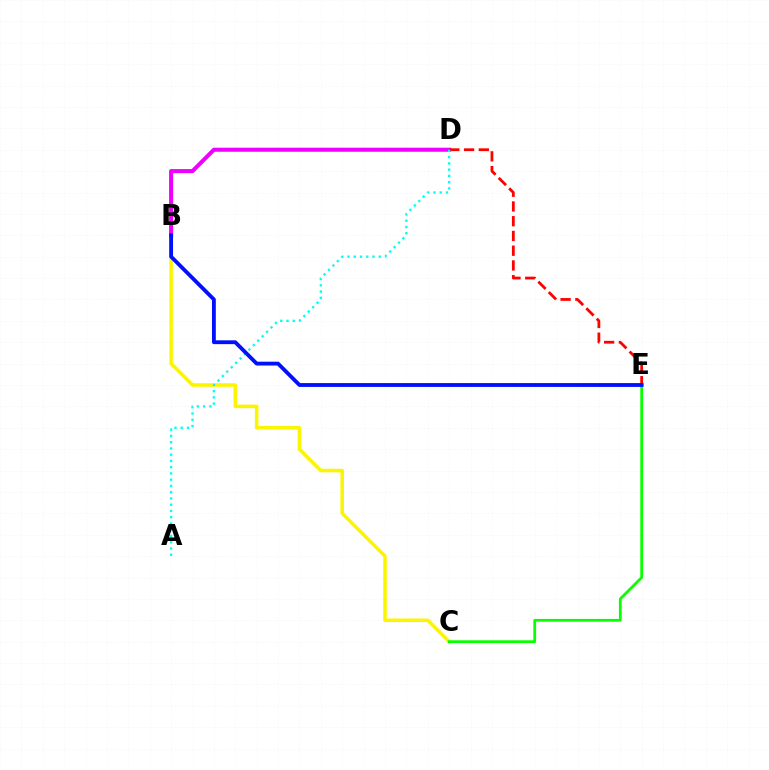{('B', 'C'): [{'color': '#fcf500', 'line_style': 'solid', 'thickness': 2.56}], ('B', 'D'): [{'color': '#ee00ff', 'line_style': 'solid', 'thickness': 2.91}], ('C', 'E'): [{'color': '#08ff00', 'line_style': 'solid', 'thickness': 1.98}], ('D', 'E'): [{'color': '#ff0000', 'line_style': 'dashed', 'thickness': 2.0}], ('A', 'D'): [{'color': '#00fff6', 'line_style': 'dotted', 'thickness': 1.7}], ('B', 'E'): [{'color': '#0010ff', 'line_style': 'solid', 'thickness': 2.76}]}